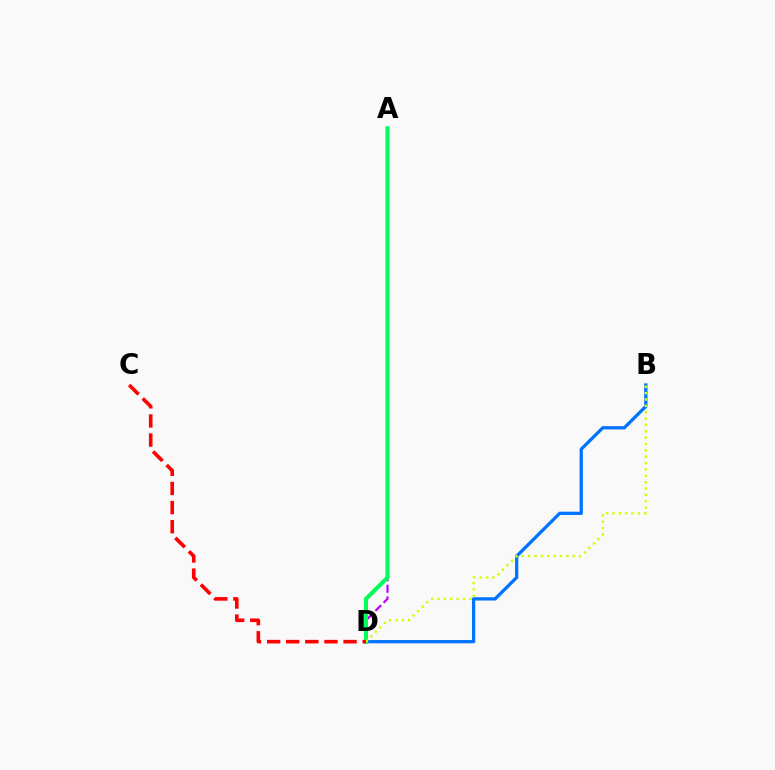{('B', 'D'): [{'color': '#0074ff', 'line_style': 'solid', 'thickness': 2.35}, {'color': '#d1ff00', 'line_style': 'dotted', 'thickness': 1.73}], ('A', 'D'): [{'color': '#b900ff', 'line_style': 'dashed', 'thickness': 1.57}, {'color': '#00ff5c', 'line_style': 'solid', 'thickness': 2.95}], ('C', 'D'): [{'color': '#ff0000', 'line_style': 'dashed', 'thickness': 2.6}]}